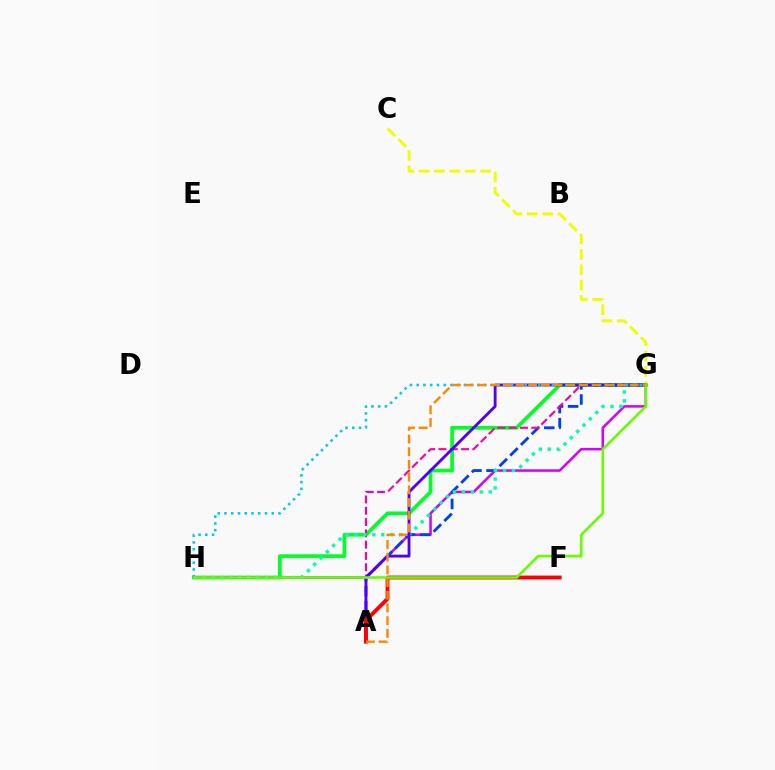{('G', 'H'): [{'color': '#00ff27', 'line_style': 'solid', 'thickness': 2.64}, {'color': '#d600ff', 'line_style': 'solid', 'thickness': 1.82}, {'color': '#00ffaf', 'line_style': 'dotted', 'thickness': 2.43}, {'color': '#00c7ff', 'line_style': 'dotted', 'thickness': 1.84}, {'color': '#66ff00', 'line_style': 'solid', 'thickness': 1.87}], ('A', 'G'): [{'color': '#003fff', 'line_style': 'dashed', 'thickness': 2.05}, {'color': '#ff00a0', 'line_style': 'dashed', 'thickness': 1.53}, {'color': '#4f00ff', 'line_style': 'solid', 'thickness': 2.05}, {'color': '#ff8800', 'line_style': 'dashed', 'thickness': 1.72}], ('C', 'G'): [{'color': '#eeff00', 'line_style': 'dashed', 'thickness': 2.09}], ('A', 'F'): [{'color': '#ff0000', 'line_style': 'solid', 'thickness': 2.76}]}